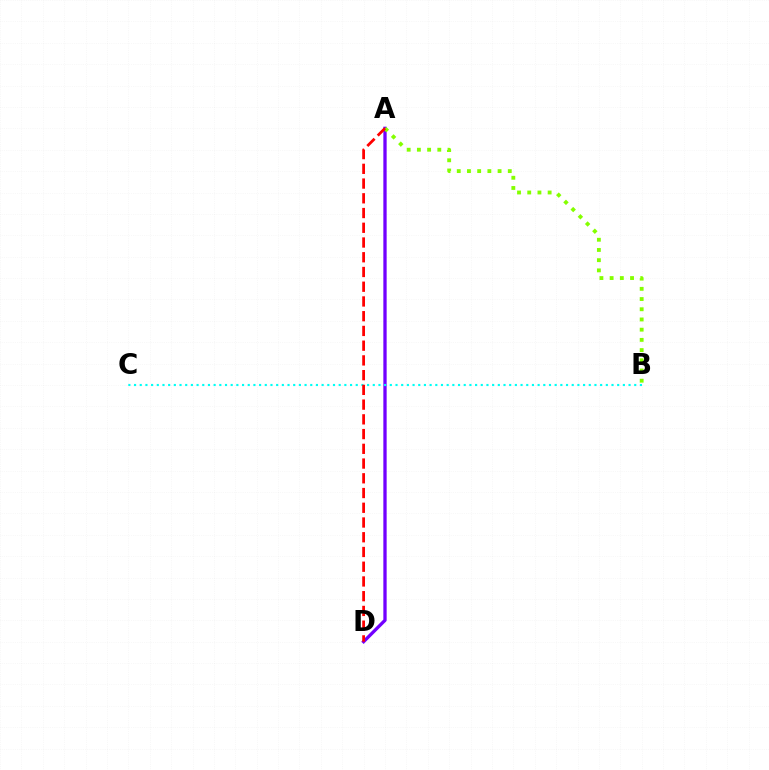{('A', 'D'): [{'color': '#7200ff', 'line_style': 'solid', 'thickness': 2.38}, {'color': '#ff0000', 'line_style': 'dashed', 'thickness': 2.0}], ('A', 'B'): [{'color': '#84ff00', 'line_style': 'dotted', 'thickness': 2.77}], ('B', 'C'): [{'color': '#00fff6', 'line_style': 'dotted', 'thickness': 1.54}]}